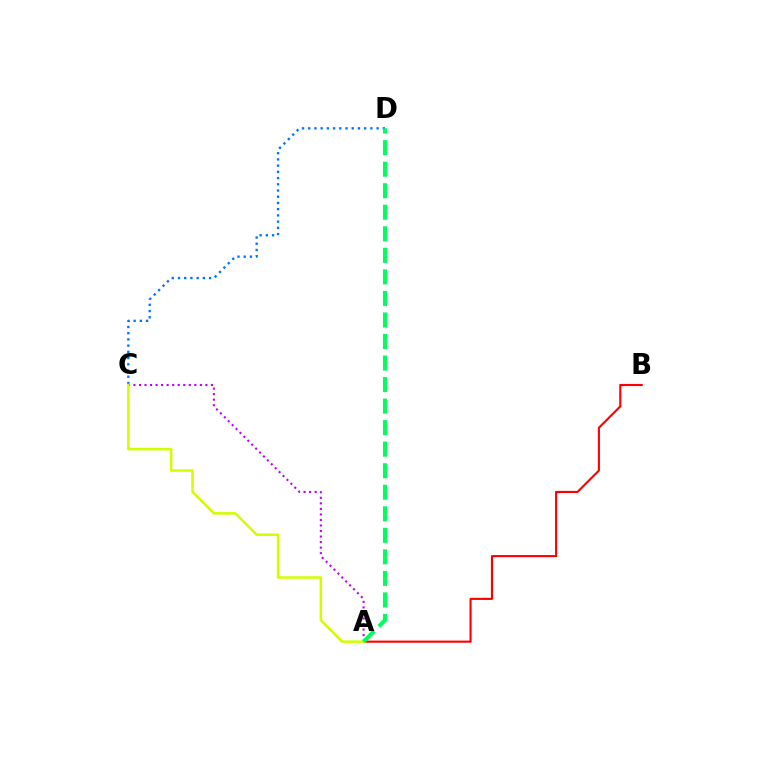{('A', 'C'): [{'color': '#b900ff', 'line_style': 'dotted', 'thickness': 1.5}, {'color': '#d1ff00', 'line_style': 'solid', 'thickness': 1.83}], ('A', 'B'): [{'color': '#ff0000', 'line_style': 'solid', 'thickness': 1.52}], ('C', 'D'): [{'color': '#0074ff', 'line_style': 'dotted', 'thickness': 1.69}], ('A', 'D'): [{'color': '#00ff5c', 'line_style': 'dashed', 'thickness': 2.93}]}